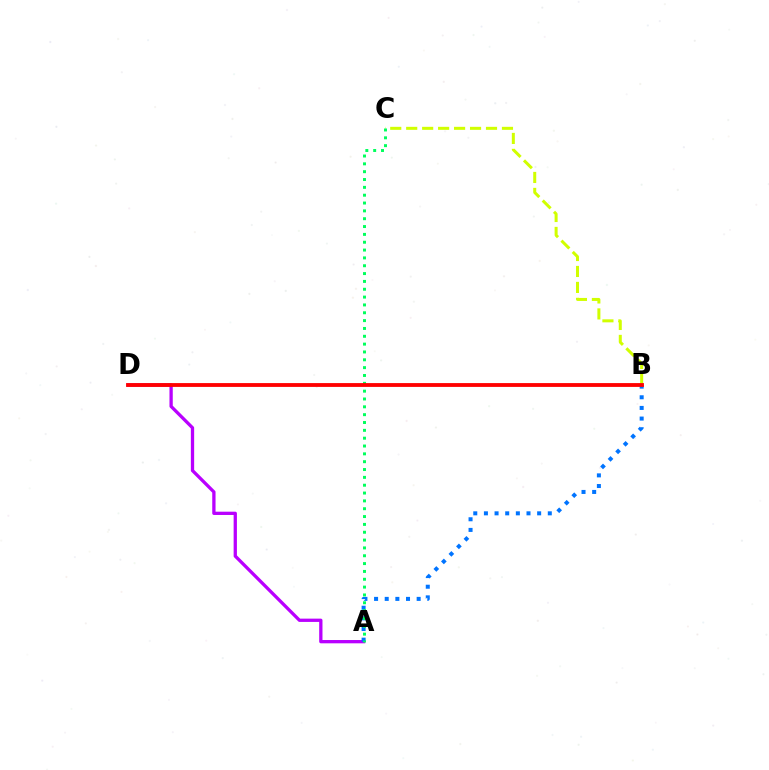{('A', 'D'): [{'color': '#b900ff', 'line_style': 'solid', 'thickness': 2.37}], ('B', 'C'): [{'color': '#d1ff00', 'line_style': 'dashed', 'thickness': 2.17}], ('A', 'B'): [{'color': '#0074ff', 'line_style': 'dotted', 'thickness': 2.89}], ('A', 'C'): [{'color': '#00ff5c', 'line_style': 'dotted', 'thickness': 2.13}], ('B', 'D'): [{'color': '#ff0000', 'line_style': 'solid', 'thickness': 2.75}]}